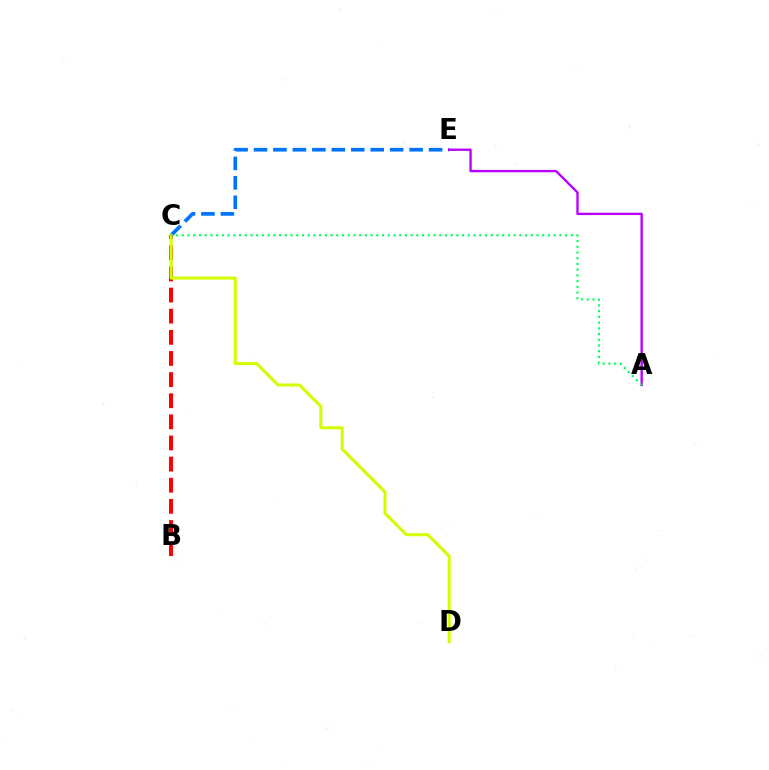{('B', 'C'): [{'color': '#ff0000', 'line_style': 'dashed', 'thickness': 2.87}], ('C', 'E'): [{'color': '#0074ff', 'line_style': 'dashed', 'thickness': 2.64}], ('A', 'E'): [{'color': '#b900ff', 'line_style': 'solid', 'thickness': 1.7}], ('C', 'D'): [{'color': '#d1ff00', 'line_style': 'solid', 'thickness': 2.19}], ('A', 'C'): [{'color': '#00ff5c', 'line_style': 'dotted', 'thickness': 1.55}]}